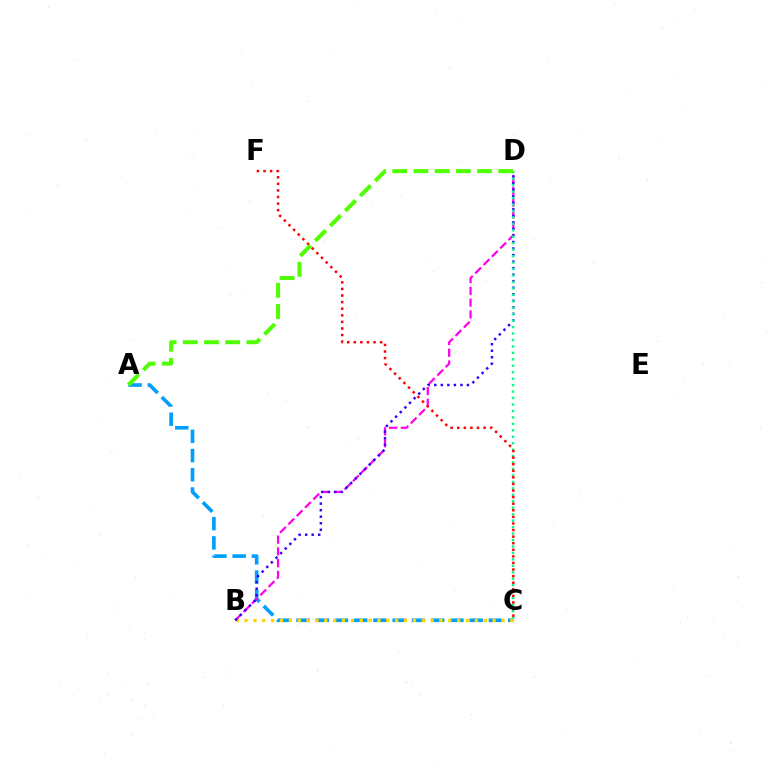{('A', 'C'): [{'color': '#009eff', 'line_style': 'dashed', 'thickness': 2.61}], ('B', 'C'): [{'color': '#ffd500', 'line_style': 'dotted', 'thickness': 2.41}], ('B', 'D'): [{'color': '#ff00ed', 'line_style': 'dashed', 'thickness': 1.6}, {'color': '#3700ff', 'line_style': 'dotted', 'thickness': 1.78}], ('C', 'D'): [{'color': '#00ff86', 'line_style': 'dotted', 'thickness': 1.75}], ('C', 'F'): [{'color': '#ff0000', 'line_style': 'dotted', 'thickness': 1.79}], ('A', 'D'): [{'color': '#4fff00', 'line_style': 'dashed', 'thickness': 2.88}]}